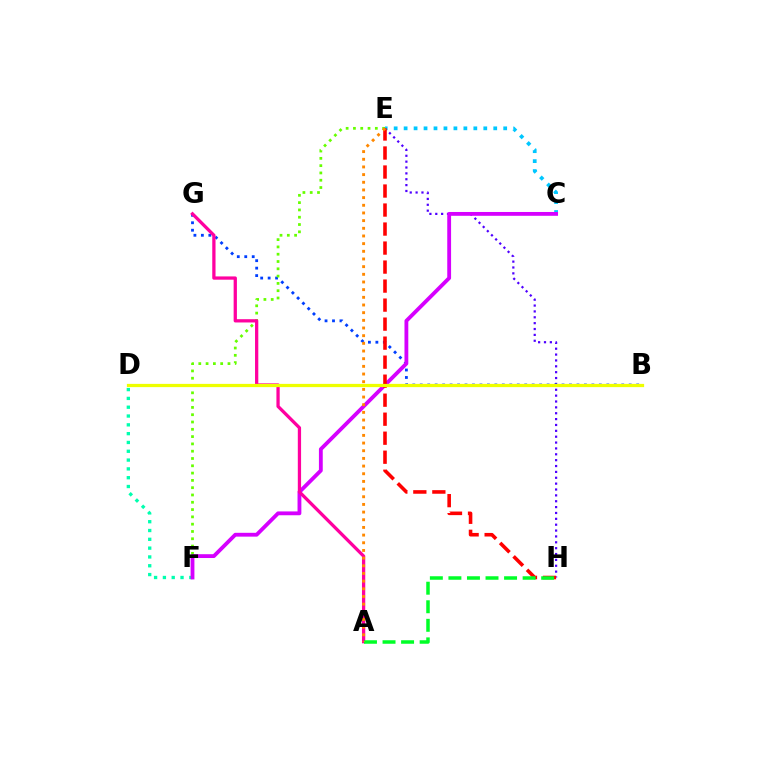{('D', 'F'): [{'color': '#00ffaf', 'line_style': 'dotted', 'thickness': 2.39}], ('E', 'H'): [{'color': '#4f00ff', 'line_style': 'dotted', 'thickness': 1.59}, {'color': '#ff0000', 'line_style': 'dashed', 'thickness': 2.58}], ('C', 'E'): [{'color': '#00c7ff', 'line_style': 'dotted', 'thickness': 2.71}], ('B', 'G'): [{'color': '#003fff', 'line_style': 'dotted', 'thickness': 2.03}], ('E', 'F'): [{'color': '#66ff00', 'line_style': 'dotted', 'thickness': 1.98}], ('C', 'F'): [{'color': '#d600ff', 'line_style': 'solid', 'thickness': 2.75}], ('A', 'G'): [{'color': '#ff00a0', 'line_style': 'solid', 'thickness': 2.36}], ('A', 'H'): [{'color': '#00ff27', 'line_style': 'dashed', 'thickness': 2.52}], ('B', 'D'): [{'color': '#eeff00', 'line_style': 'solid', 'thickness': 2.34}], ('A', 'E'): [{'color': '#ff8800', 'line_style': 'dotted', 'thickness': 2.08}]}